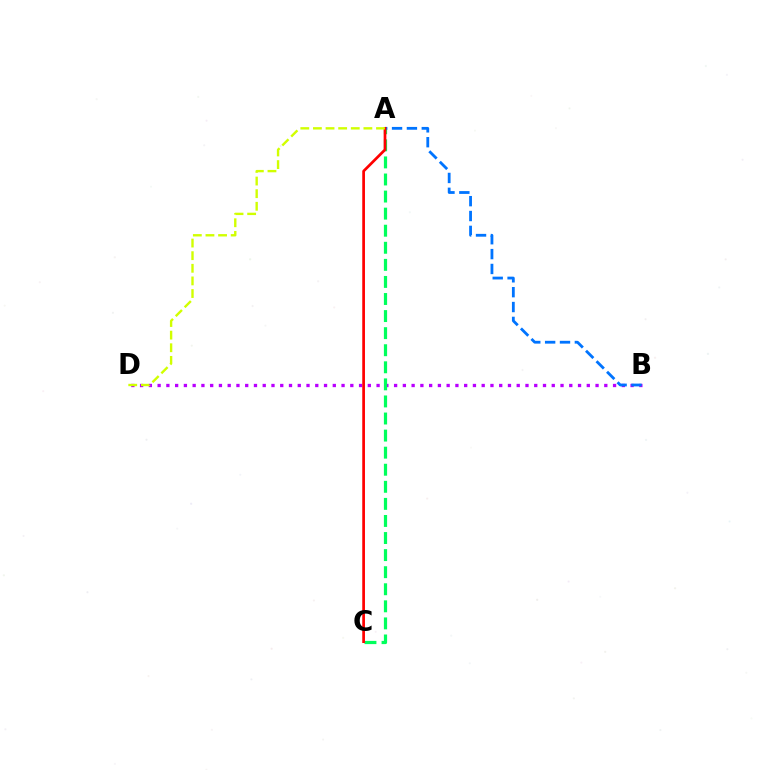{('B', 'D'): [{'color': '#b900ff', 'line_style': 'dotted', 'thickness': 2.38}], ('A', 'C'): [{'color': '#00ff5c', 'line_style': 'dashed', 'thickness': 2.32}, {'color': '#ff0000', 'line_style': 'solid', 'thickness': 1.95}], ('A', 'B'): [{'color': '#0074ff', 'line_style': 'dashed', 'thickness': 2.02}], ('A', 'D'): [{'color': '#d1ff00', 'line_style': 'dashed', 'thickness': 1.71}]}